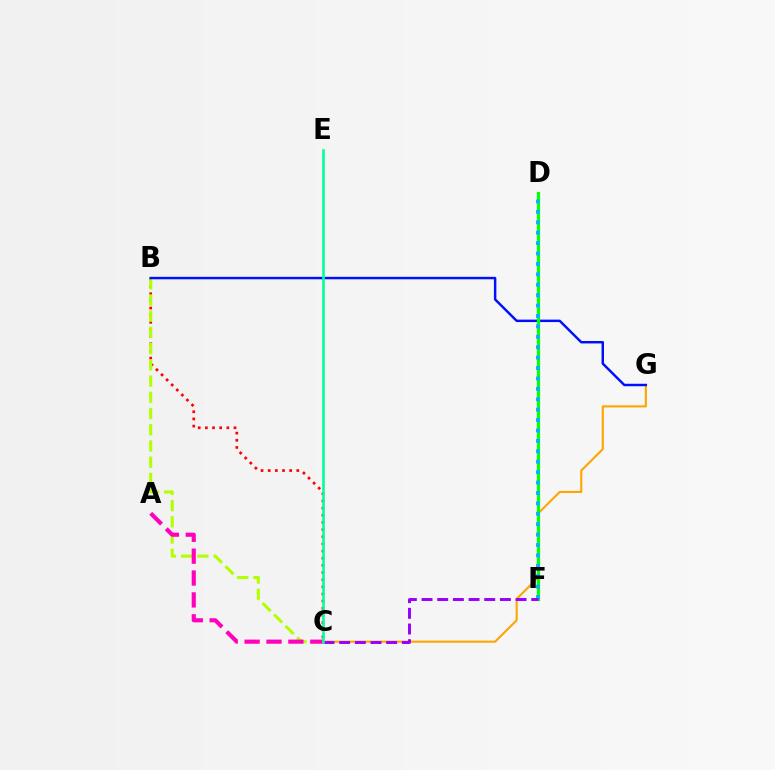{('C', 'G'): [{'color': '#ffa500', 'line_style': 'solid', 'thickness': 1.52}], ('B', 'C'): [{'color': '#ff0000', 'line_style': 'dotted', 'thickness': 1.94}, {'color': '#b3ff00', 'line_style': 'dashed', 'thickness': 2.2}], ('B', 'G'): [{'color': '#0010ff', 'line_style': 'solid', 'thickness': 1.77}], ('A', 'C'): [{'color': '#ff00bd', 'line_style': 'dashed', 'thickness': 2.97}], ('D', 'F'): [{'color': '#08ff00', 'line_style': 'solid', 'thickness': 2.31}, {'color': '#00b5ff', 'line_style': 'dotted', 'thickness': 2.83}], ('C', 'F'): [{'color': '#9b00ff', 'line_style': 'dashed', 'thickness': 2.13}], ('C', 'E'): [{'color': '#00ff9d', 'line_style': 'solid', 'thickness': 1.87}]}